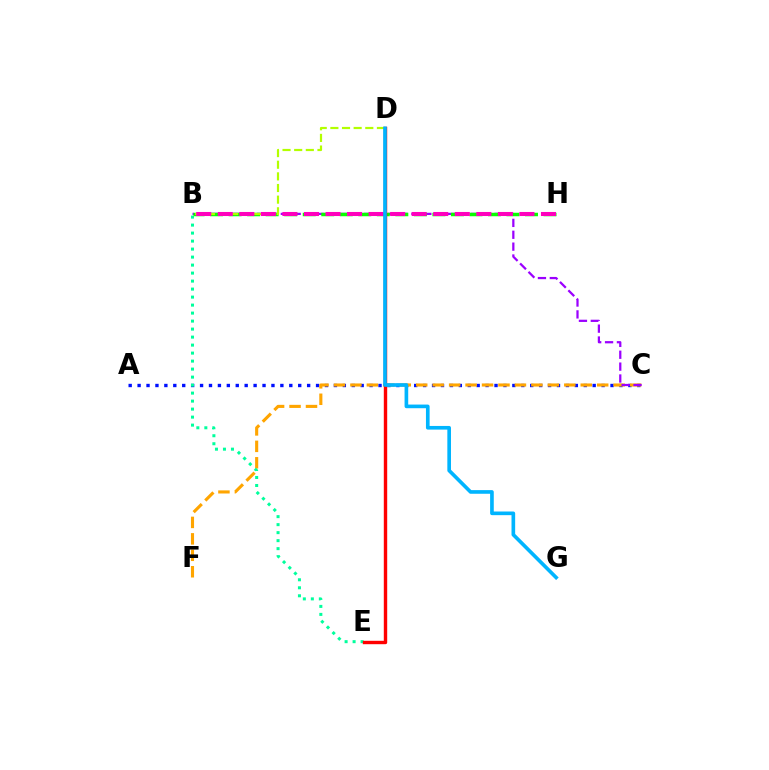{('A', 'C'): [{'color': '#0010ff', 'line_style': 'dotted', 'thickness': 2.42}], ('C', 'F'): [{'color': '#ffa500', 'line_style': 'dashed', 'thickness': 2.24}], ('B', 'E'): [{'color': '#00ff9d', 'line_style': 'dotted', 'thickness': 2.17}], ('B', 'C'): [{'color': '#9b00ff', 'line_style': 'dashed', 'thickness': 1.61}], ('B', 'H'): [{'color': '#08ff00', 'line_style': 'dashed', 'thickness': 2.52}, {'color': '#ff00bd', 'line_style': 'dashed', 'thickness': 2.93}], ('B', 'D'): [{'color': '#b3ff00', 'line_style': 'dashed', 'thickness': 1.58}], ('D', 'E'): [{'color': '#ff0000', 'line_style': 'solid', 'thickness': 2.45}], ('D', 'G'): [{'color': '#00b5ff', 'line_style': 'solid', 'thickness': 2.63}]}